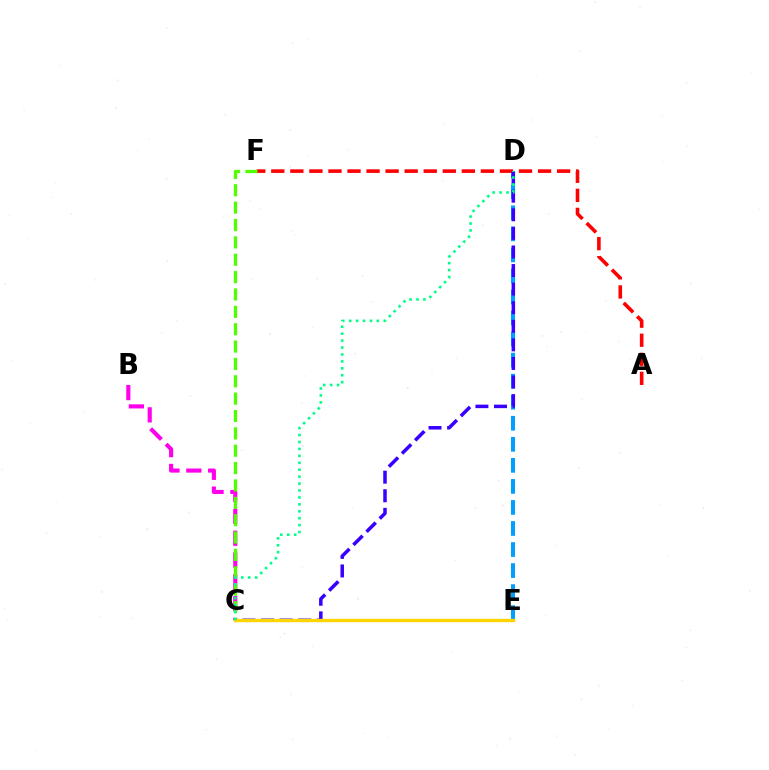{('B', 'C'): [{'color': '#ff00ed', 'line_style': 'dashed', 'thickness': 2.96}], ('D', 'E'): [{'color': '#009eff', 'line_style': 'dashed', 'thickness': 2.86}], ('A', 'F'): [{'color': '#ff0000', 'line_style': 'dashed', 'thickness': 2.59}], ('C', 'D'): [{'color': '#3700ff', 'line_style': 'dashed', 'thickness': 2.52}, {'color': '#00ff86', 'line_style': 'dotted', 'thickness': 1.88}], ('C', 'F'): [{'color': '#4fff00', 'line_style': 'dashed', 'thickness': 2.36}], ('C', 'E'): [{'color': '#ffd500', 'line_style': 'solid', 'thickness': 2.41}]}